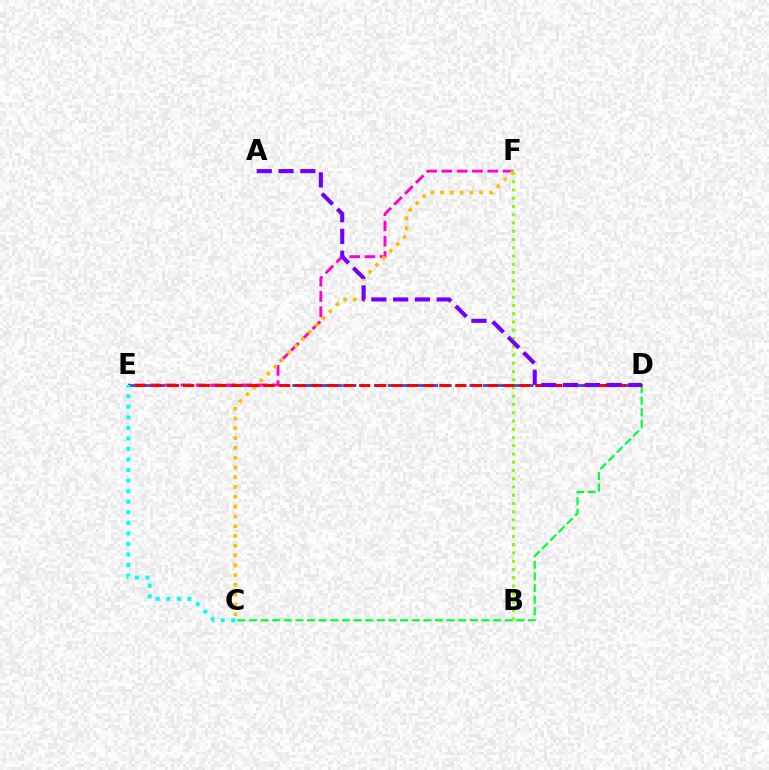{('D', 'E'): [{'color': '#004bff', 'line_style': 'dashed', 'thickness': 1.85}, {'color': '#ff0000', 'line_style': 'dashed', 'thickness': 2.17}], ('C', 'D'): [{'color': '#00ff39', 'line_style': 'dashed', 'thickness': 1.58}], ('B', 'F'): [{'color': '#84ff00', 'line_style': 'dotted', 'thickness': 2.24}], ('E', 'F'): [{'color': '#ff00cf', 'line_style': 'dashed', 'thickness': 2.08}], ('C', 'F'): [{'color': '#ffbd00', 'line_style': 'dotted', 'thickness': 2.66}], ('C', 'E'): [{'color': '#00fff6', 'line_style': 'dotted', 'thickness': 2.87}], ('A', 'D'): [{'color': '#7200ff', 'line_style': 'dashed', 'thickness': 2.96}]}